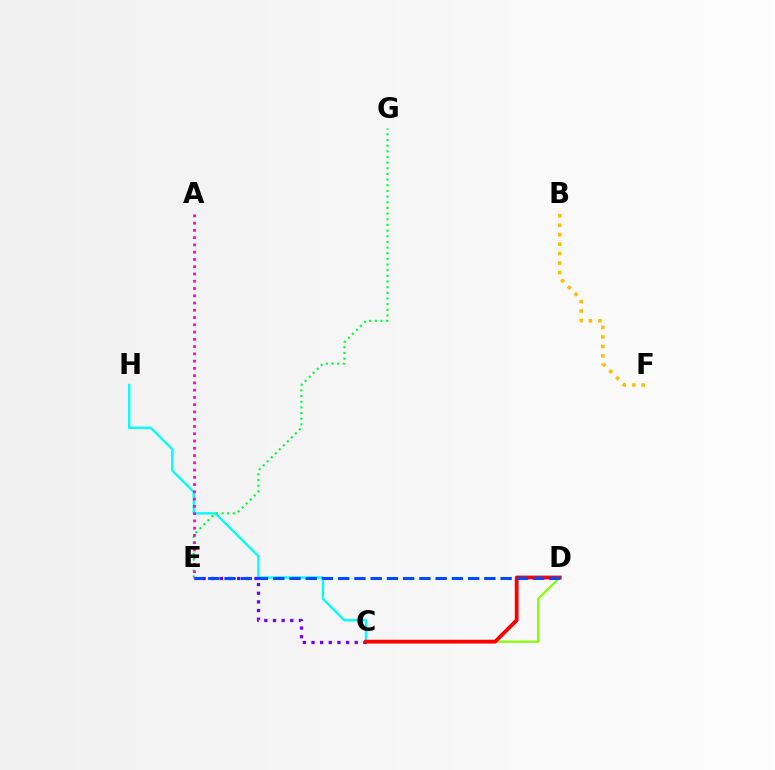{('C', 'D'): [{'color': '#84ff00', 'line_style': 'solid', 'thickness': 1.59}, {'color': '#ff0000', 'line_style': 'solid', 'thickness': 2.74}], ('C', 'H'): [{'color': '#00fff6', 'line_style': 'solid', 'thickness': 1.69}], ('E', 'G'): [{'color': '#00ff39', 'line_style': 'dotted', 'thickness': 1.54}], ('C', 'E'): [{'color': '#7200ff', 'line_style': 'dotted', 'thickness': 2.35}], ('D', 'E'): [{'color': '#004bff', 'line_style': 'dashed', 'thickness': 2.21}], ('B', 'F'): [{'color': '#ffbd00', 'line_style': 'dotted', 'thickness': 2.58}], ('A', 'E'): [{'color': '#ff00cf', 'line_style': 'dotted', 'thickness': 1.97}]}